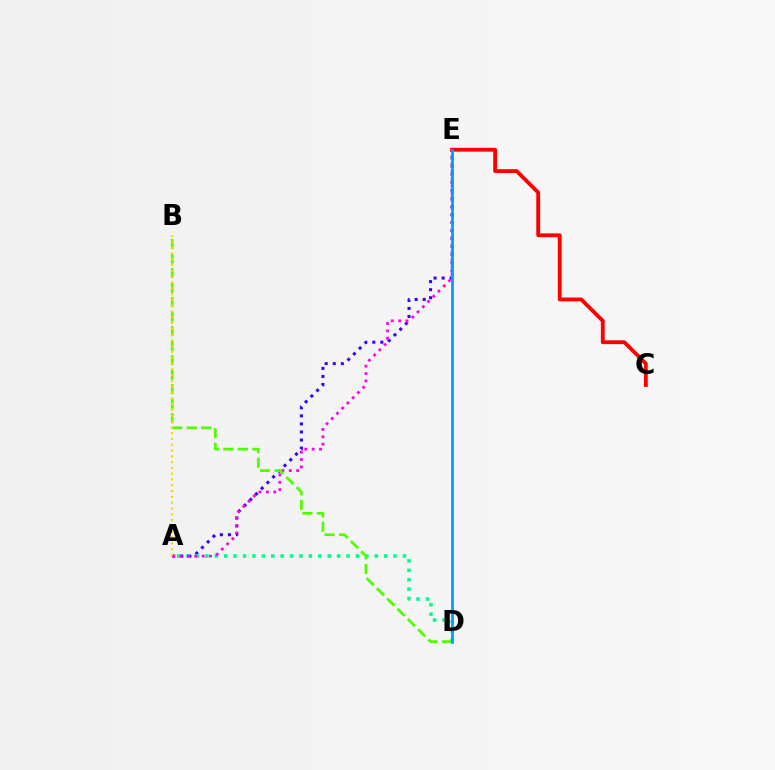{('A', 'E'): [{'color': '#3700ff', 'line_style': 'dotted', 'thickness': 2.19}, {'color': '#ff00ed', 'line_style': 'dotted', 'thickness': 2.0}], ('C', 'E'): [{'color': '#ff0000', 'line_style': 'solid', 'thickness': 2.76}], ('A', 'D'): [{'color': '#00ff86', 'line_style': 'dotted', 'thickness': 2.56}], ('B', 'D'): [{'color': '#4fff00', 'line_style': 'dashed', 'thickness': 1.97}], ('A', 'B'): [{'color': '#ffd500', 'line_style': 'dotted', 'thickness': 1.57}], ('D', 'E'): [{'color': '#009eff', 'line_style': 'solid', 'thickness': 2.01}]}